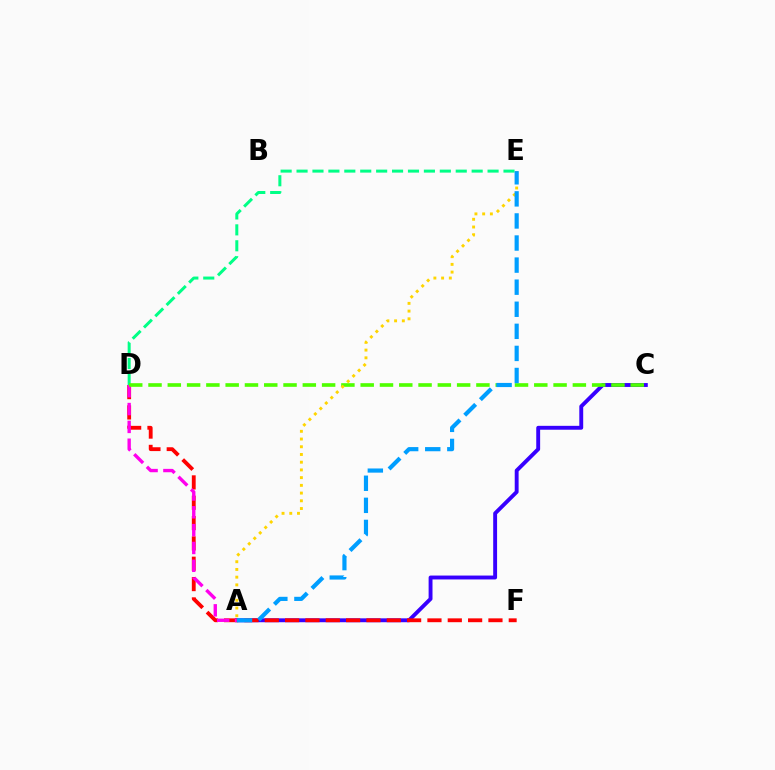{('A', 'C'): [{'color': '#3700ff', 'line_style': 'solid', 'thickness': 2.8}], ('D', 'F'): [{'color': '#ff0000', 'line_style': 'dashed', 'thickness': 2.76}], ('A', 'D'): [{'color': '#ff00ed', 'line_style': 'dashed', 'thickness': 2.42}], ('D', 'E'): [{'color': '#00ff86', 'line_style': 'dashed', 'thickness': 2.16}], ('C', 'D'): [{'color': '#4fff00', 'line_style': 'dashed', 'thickness': 2.62}], ('A', 'E'): [{'color': '#ffd500', 'line_style': 'dotted', 'thickness': 2.1}, {'color': '#009eff', 'line_style': 'dashed', 'thickness': 3.0}]}